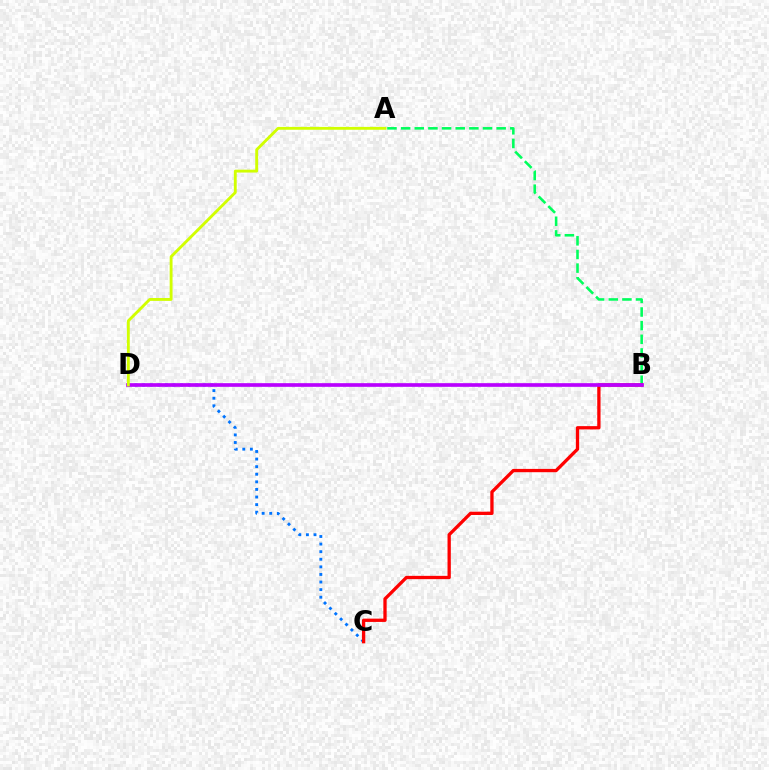{('A', 'B'): [{'color': '#00ff5c', 'line_style': 'dashed', 'thickness': 1.85}], ('C', 'D'): [{'color': '#0074ff', 'line_style': 'dotted', 'thickness': 2.06}], ('B', 'C'): [{'color': '#ff0000', 'line_style': 'solid', 'thickness': 2.37}], ('B', 'D'): [{'color': '#b900ff', 'line_style': 'solid', 'thickness': 2.64}], ('A', 'D'): [{'color': '#d1ff00', 'line_style': 'solid', 'thickness': 2.06}]}